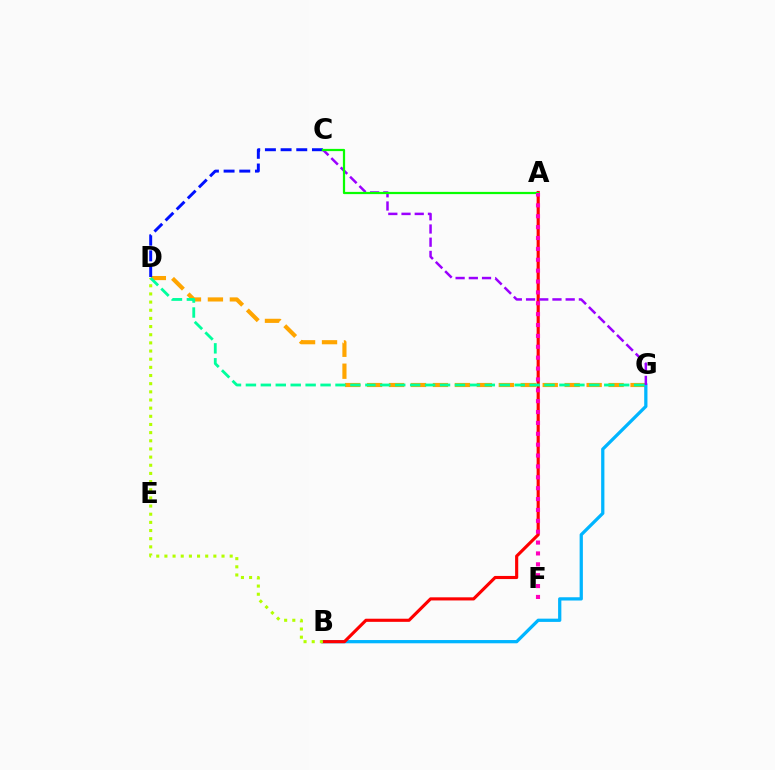{('D', 'G'): [{'color': '#ffa500', 'line_style': 'dashed', 'thickness': 2.98}, {'color': '#00ff9d', 'line_style': 'dashed', 'thickness': 2.03}], ('C', 'D'): [{'color': '#0010ff', 'line_style': 'dashed', 'thickness': 2.13}], ('B', 'G'): [{'color': '#00b5ff', 'line_style': 'solid', 'thickness': 2.35}], ('A', 'B'): [{'color': '#ff0000', 'line_style': 'solid', 'thickness': 2.25}], ('C', 'G'): [{'color': '#9b00ff', 'line_style': 'dashed', 'thickness': 1.79}], ('A', 'C'): [{'color': '#08ff00', 'line_style': 'solid', 'thickness': 1.6}], ('A', 'F'): [{'color': '#ff00bd', 'line_style': 'dotted', 'thickness': 2.96}], ('B', 'D'): [{'color': '#b3ff00', 'line_style': 'dotted', 'thickness': 2.22}]}